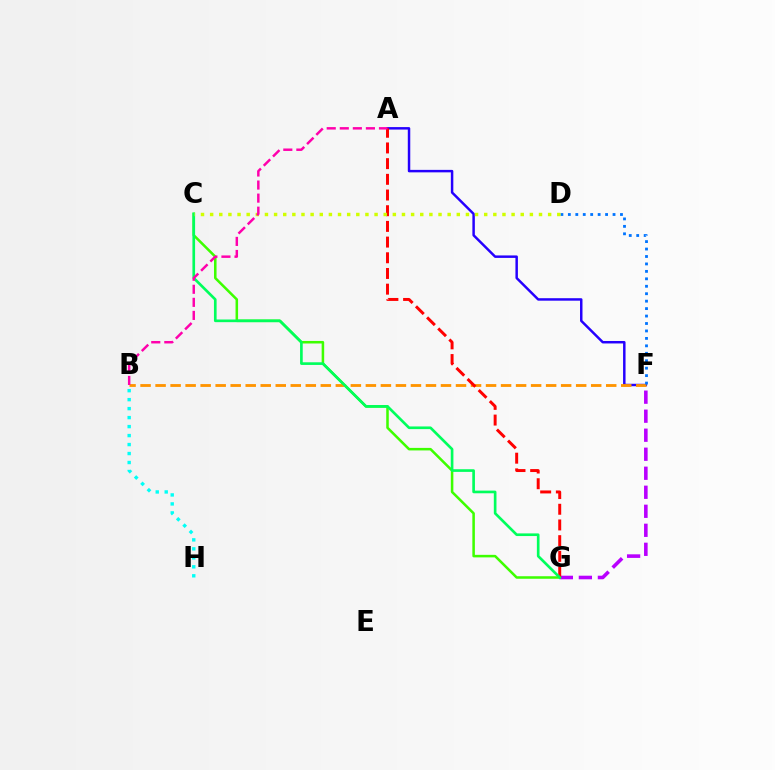{('A', 'F'): [{'color': '#2500ff', 'line_style': 'solid', 'thickness': 1.78}], ('F', 'G'): [{'color': '#b900ff', 'line_style': 'dashed', 'thickness': 2.58}], ('C', 'G'): [{'color': '#3dff00', 'line_style': 'solid', 'thickness': 1.83}, {'color': '#00ff5c', 'line_style': 'solid', 'thickness': 1.91}], ('B', 'H'): [{'color': '#00fff6', 'line_style': 'dotted', 'thickness': 2.44}], ('B', 'F'): [{'color': '#ff9400', 'line_style': 'dashed', 'thickness': 2.04}], ('A', 'G'): [{'color': '#ff0000', 'line_style': 'dashed', 'thickness': 2.13}], ('D', 'F'): [{'color': '#0074ff', 'line_style': 'dotted', 'thickness': 2.02}], ('C', 'D'): [{'color': '#d1ff00', 'line_style': 'dotted', 'thickness': 2.48}], ('A', 'B'): [{'color': '#ff00ac', 'line_style': 'dashed', 'thickness': 1.77}]}